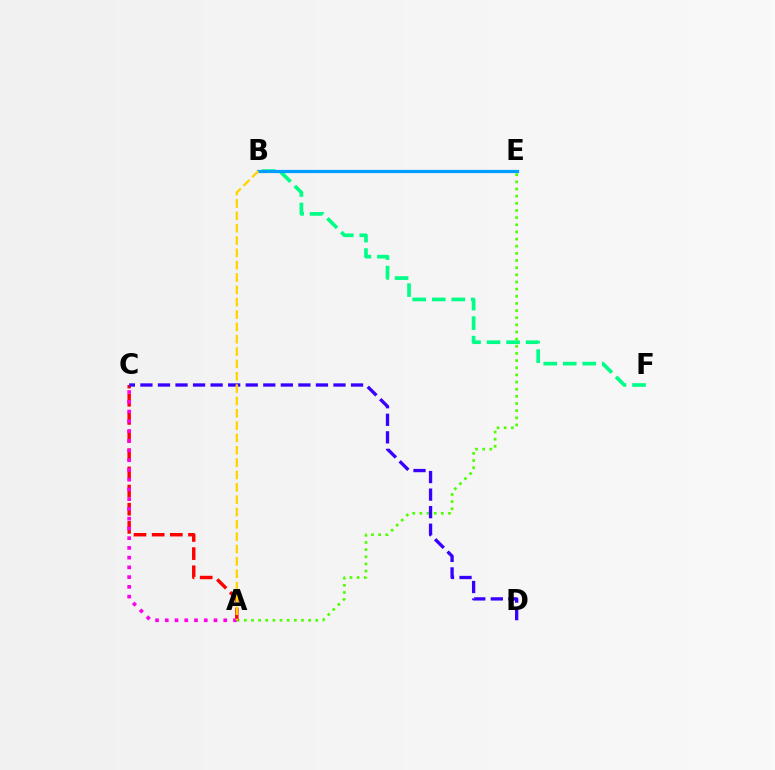{('A', 'E'): [{'color': '#4fff00', 'line_style': 'dotted', 'thickness': 1.94}], ('A', 'C'): [{'color': '#ff0000', 'line_style': 'dashed', 'thickness': 2.47}, {'color': '#ff00ed', 'line_style': 'dotted', 'thickness': 2.65}], ('B', 'F'): [{'color': '#00ff86', 'line_style': 'dashed', 'thickness': 2.65}], ('B', 'E'): [{'color': '#009eff', 'line_style': 'solid', 'thickness': 2.32}], ('C', 'D'): [{'color': '#3700ff', 'line_style': 'dashed', 'thickness': 2.38}], ('A', 'B'): [{'color': '#ffd500', 'line_style': 'dashed', 'thickness': 1.68}]}